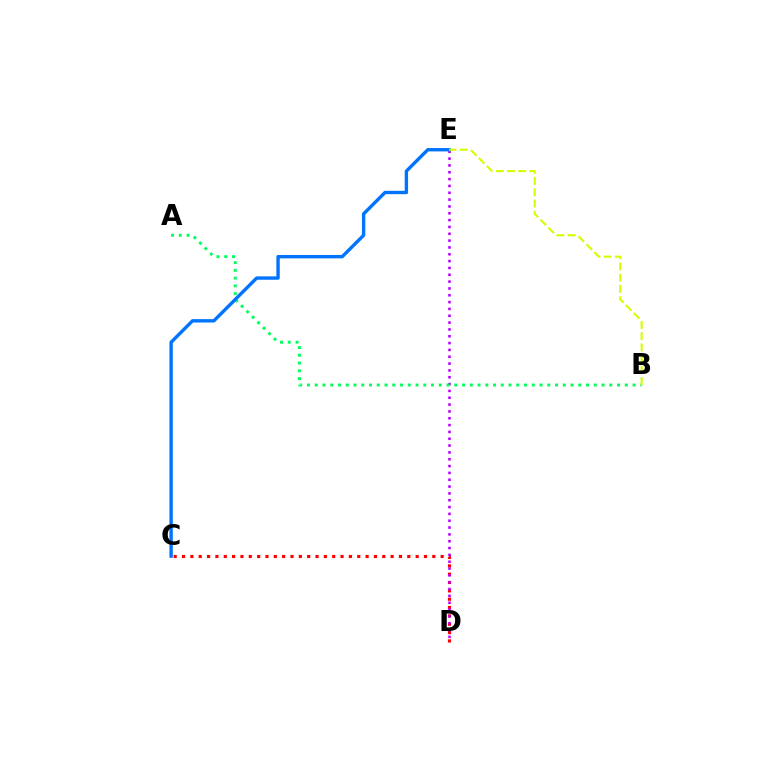{('C', 'D'): [{'color': '#ff0000', 'line_style': 'dotted', 'thickness': 2.27}], ('D', 'E'): [{'color': '#b900ff', 'line_style': 'dotted', 'thickness': 1.86}], ('A', 'B'): [{'color': '#00ff5c', 'line_style': 'dotted', 'thickness': 2.11}], ('C', 'E'): [{'color': '#0074ff', 'line_style': 'solid', 'thickness': 2.44}], ('B', 'E'): [{'color': '#d1ff00', 'line_style': 'dashed', 'thickness': 1.52}]}